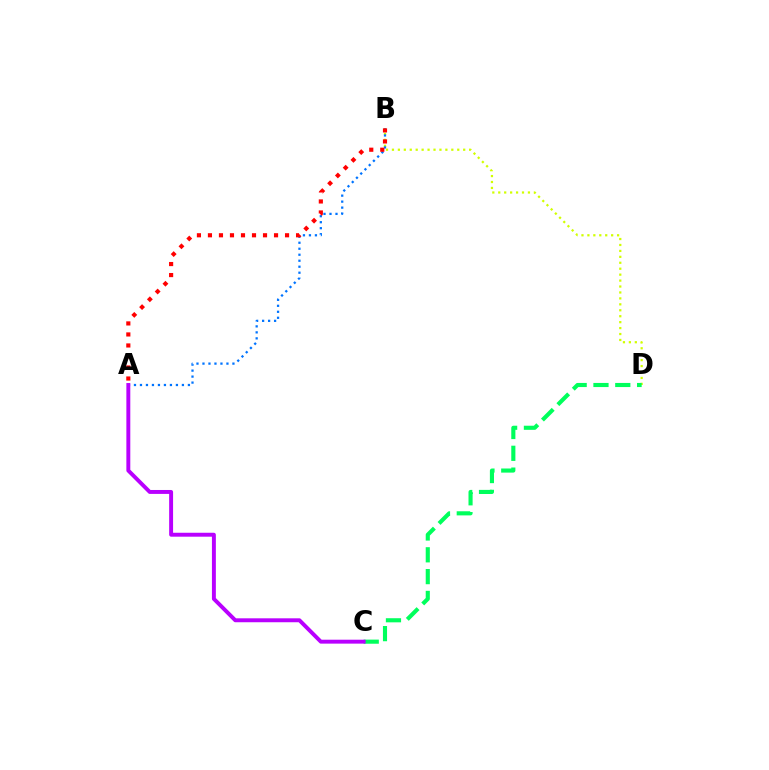{('B', 'D'): [{'color': '#d1ff00', 'line_style': 'dotted', 'thickness': 1.61}], ('A', 'B'): [{'color': '#0074ff', 'line_style': 'dotted', 'thickness': 1.63}, {'color': '#ff0000', 'line_style': 'dotted', 'thickness': 2.99}], ('C', 'D'): [{'color': '#00ff5c', 'line_style': 'dashed', 'thickness': 2.96}], ('A', 'C'): [{'color': '#b900ff', 'line_style': 'solid', 'thickness': 2.83}]}